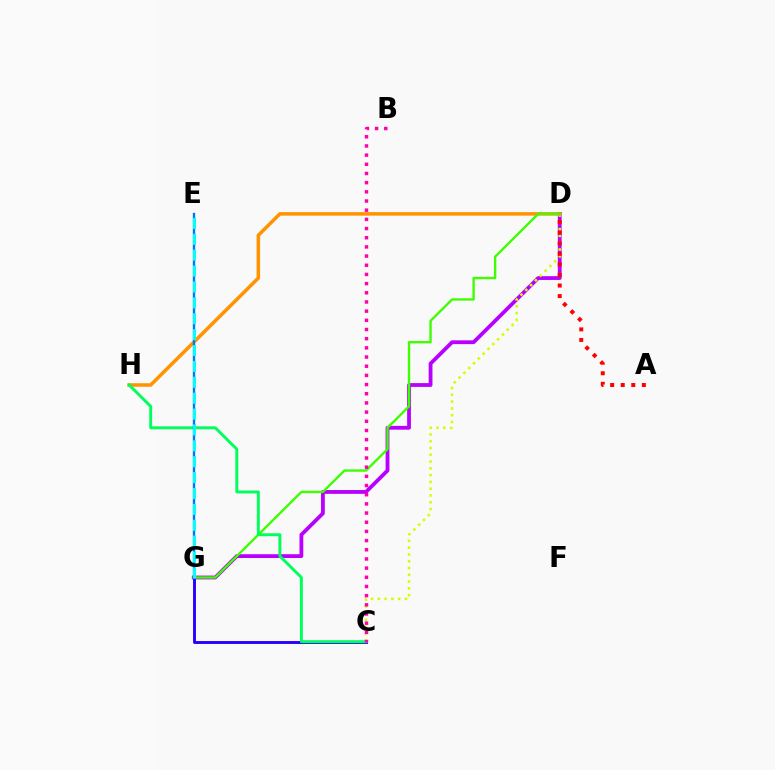{('D', 'G'): [{'color': '#b900ff', 'line_style': 'solid', 'thickness': 2.73}, {'color': '#3dff00', 'line_style': 'solid', 'thickness': 1.7}], ('C', 'D'): [{'color': '#d1ff00', 'line_style': 'dotted', 'thickness': 1.84}], ('C', 'G'): [{'color': '#2500ff', 'line_style': 'solid', 'thickness': 2.08}], ('A', 'D'): [{'color': '#ff0000', 'line_style': 'dotted', 'thickness': 2.87}], ('D', 'H'): [{'color': '#ff9400', 'line_style': 'solid', 'thickness': 2.54}], ('C', 'H'): [{'color': '#00ff5c', 'line_style': 'solid', 'thickness': 2.11}], ('E', 'G'): [{'color': '#0074ff', 'line_style': 'solid', 'thickness': 1.69}, {'color': '#00fff6', 'line_style': 'dashed', 'thickness': 2.16}], ('B', 'C'): [{'color': '#ff00ac', 'line_style': 'dotted', 'thickness': 2.49}]}